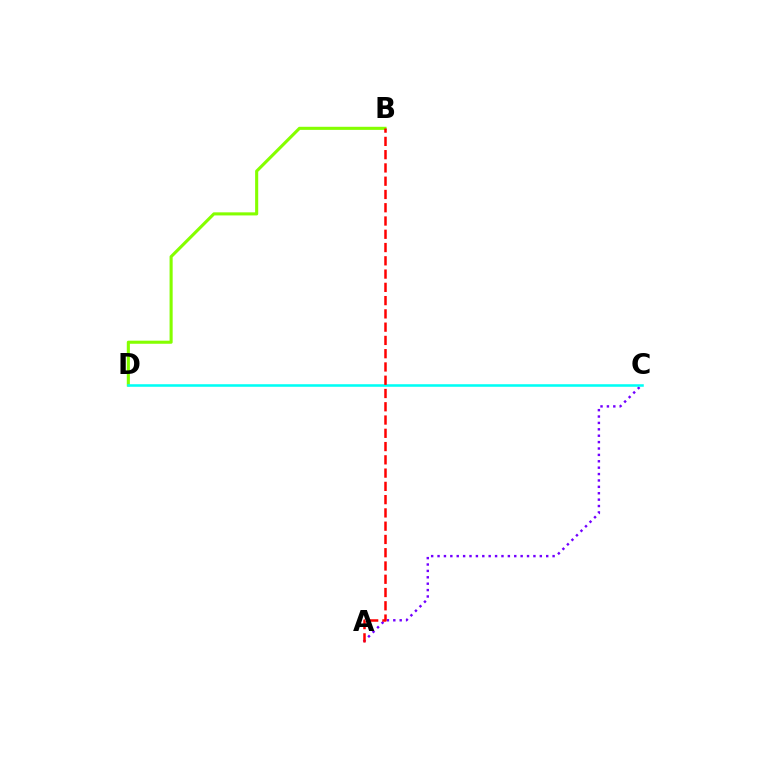{('A', 'C'): [{'color': '#7200ff', 'line_style': 'dotted', 'thickness': 1.74}], ('B', 'D'): [{'color': '#84ff00', 'line_style': 'solid', 'thickness': 2.23}], ('C', 'D'): [{'color': '#00fff6', 'line_style': 'solid', 'thickness': 1.84}], ('A', 'B'): [{'color': '#ff0000', 'line_style': 'dashed', 'thickness': 1.8}]}